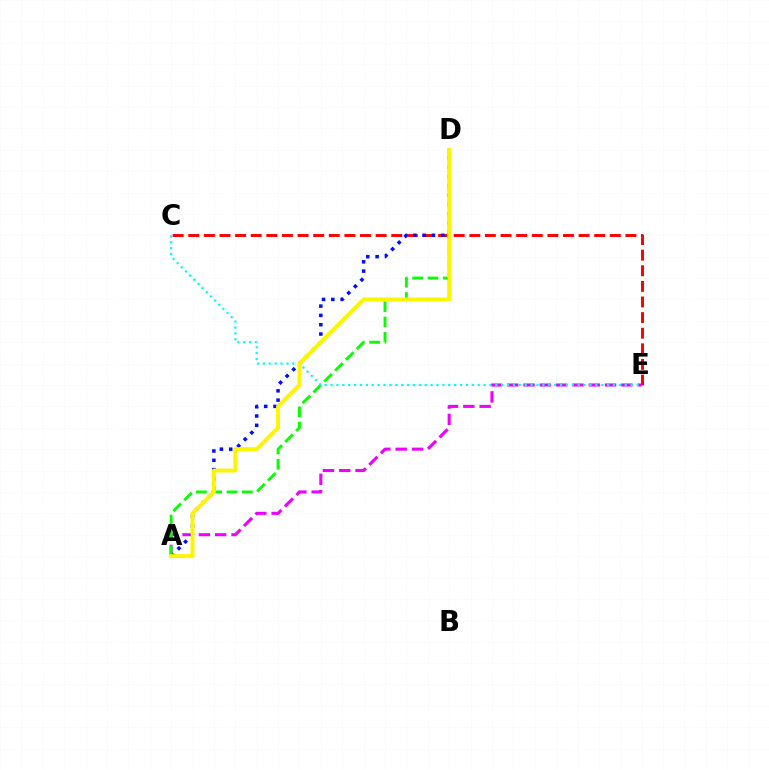{('C', 'E'): [{'color': '#ff0000', 'line_style': 'dashed', 'thickness': 2.12}, {'color': '#00fff6', 'line_style': 'dotted', 'thickness': 1.6}], ('A', 'E'): [{'color': '#ee00ff', 'line_style': 'dashed', 'thickness': 2.22}], ('A', 'D'): [{'color': '#0010ff', 'line_style': 'dotted', 'thickness': 2.53}, {'color': '#08ff00', 'line_style': 'dashed', 'thickness': 2.08}, {'color': '#fcf500', 'line_style': 'solid', 'thickness': 2.83}]}